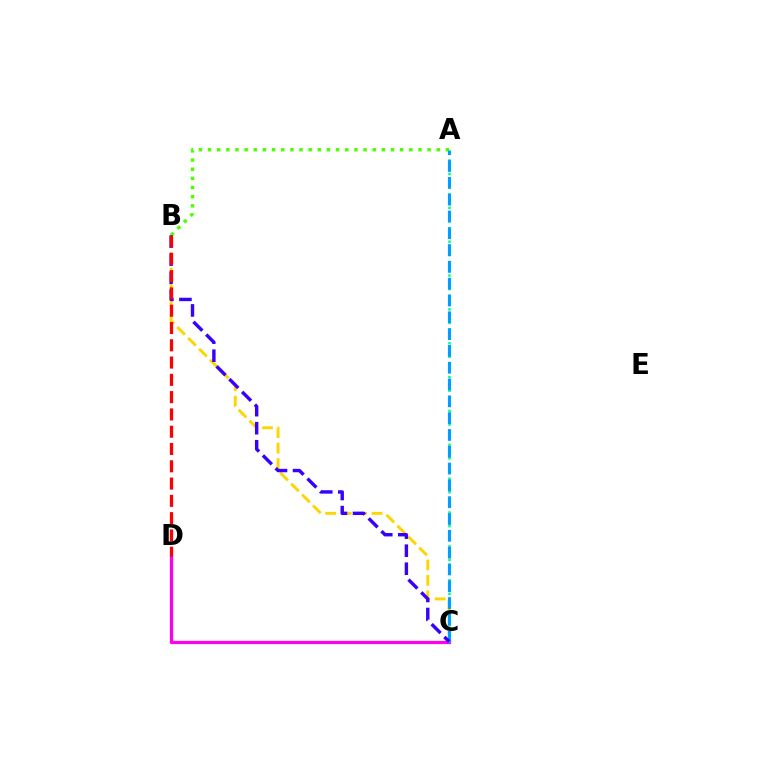{('B', 'C'): [{'color': '#ffd500', 'line_style': 'dashed', 'thickness': 2.1}, {'color': '#3700ff', 'line_style': 'dashed', 'thickness': 2.45}], ('A', 'B'): [{'color': '#4fff00', 'line_style': 'dotted', 'thickness': 2.49}], ('C', 'D'): [{'color': '#ff00ed', 'line_style': 'solid', 'thickness': 2.34}], ('A', 'C'): [{'color': '#00ff86', 'line_style': 'dotted', 'thickness': 1.84}, {'color': '#009eff', 'line_style': 'dashed', 'thickness': 2.28}], ('B', 'D'): [{'color': '#ff0000', 'line_style': 'dashed', 'thickness': 2.35}]}